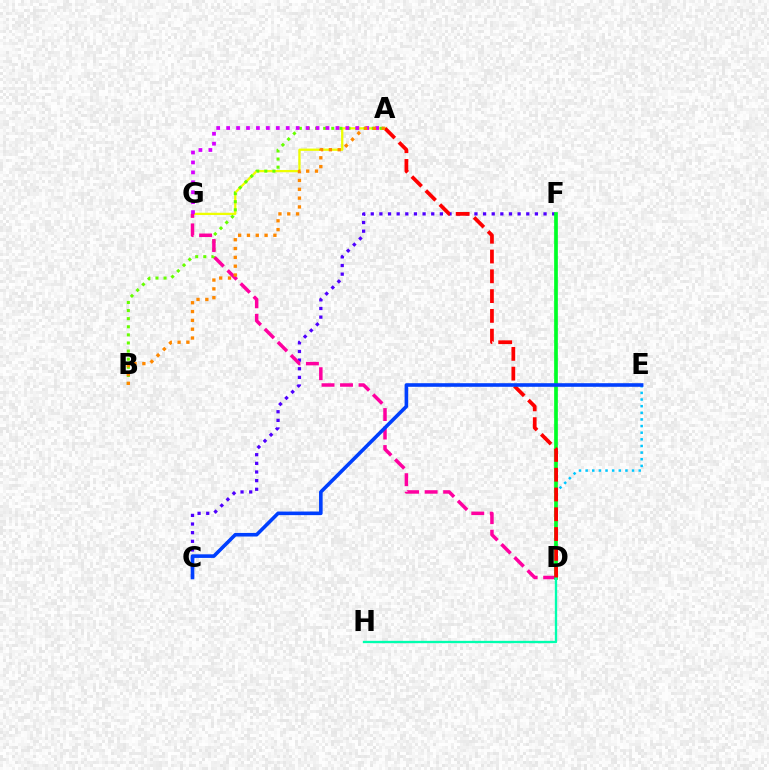{('D', 'E'): [{'color': '#00c7ff', 'line_style': 'dotted', 'thickness': 1.8}], ('C', 'F'): [{'color': '#4f00ff', 'line_style': 'dotted', 'thickness': 2.35}], ('A', 'G'): [{'color': '#eeff00', 'line_style': 'solid', 'thickness': 1.64}, {'color': '#d600ff', 'line_style': 'dotted', 'thickness': 2.7}], ('A', 'B'): [{'color': '#66ff00', 'line_style': 'dotted', 'thickness': 2.2}, {'color': '#ff8800', 'line_style': 'dotted', 'thickness': 2.4}], ('D', 'G'): [{'color': '#ff00a0', 'line_style': 'dashed', 'thickness': 2.51}], ('D', 'F'): [{'color': '#00ff27', 'line_style': 'solid', 'thickness': 2.66}], ('D', 'H'): [{'color': '#00ffaf', 'line_style': 'solid', 'thickness': 1.68}], ('A', 'D'): [{'color': '#ff0000', 'line_style': 'dashed', 'thickness': 2.69}], ('C', 'E'): [{'color': '#003fff', 'line_style': 'solid', 'thickness': 2.59}]}